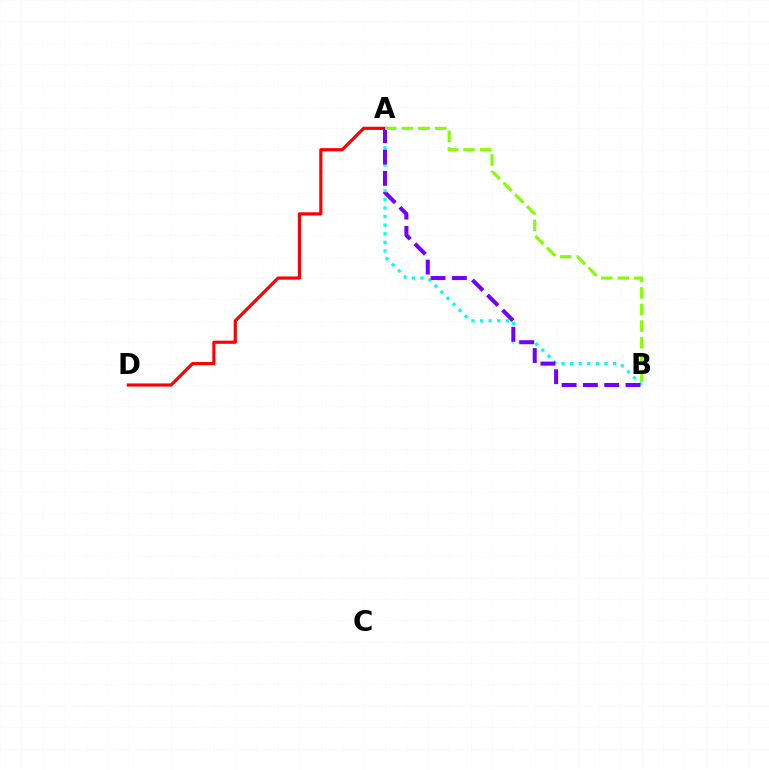{('A', 'B'): [{'color': '#00fff6', 'line_style': 'dotted', 'thickness': 2.33}, {'color': '#7200ff', 'line_style': 'dashed', 'thickness': 2.89}, {'color': '#84ff00', 'line_style': 'dashed', 'thickness': 2.26}], ('A', 'D'): [{'color': '#ff0000', 'line_style': 'solid', 'thickness': 2.28}]}